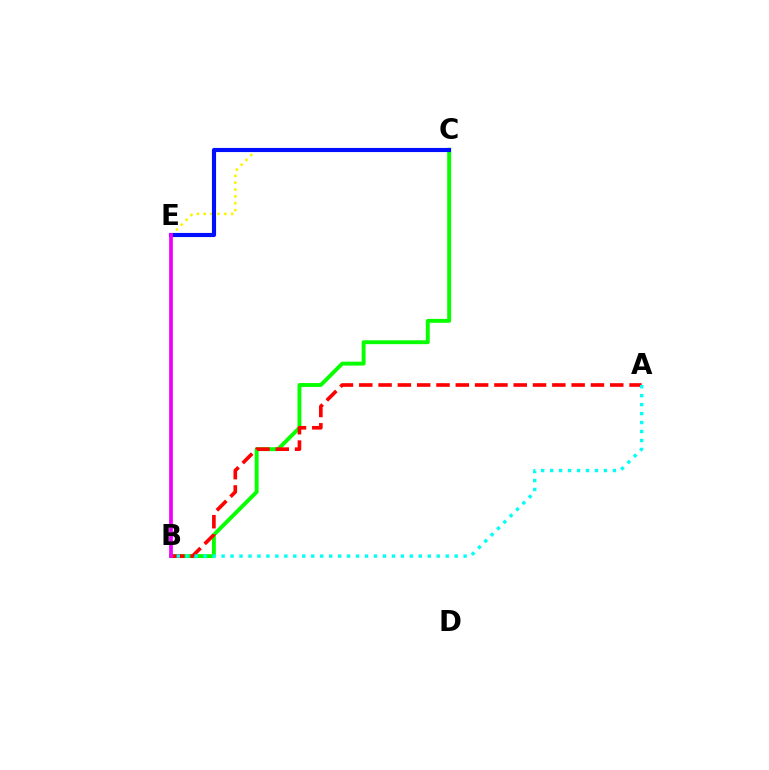{('B', 'C'): [{'color': '#08ff00', 'line_style': 'solid', 'thickness': 2.8}], ('C', 'E'): [{'color': '#fcf500', 'line_style': 'dotted', 'thickness': 1.86}, {'color': '#0010ff', 'line_style': 'solid', 'thickness': 2.97}], ('A', 'B'): [{'color': '#ff0000', 'line_style': 'dashed', 'thickness': 2.62}, {'color': '#00fff6', 'line_style': 'dotted', 'thickness': 2.44}], ('B', 'E'): [{'color': '#ee00ff', 'line_style': 'solid', 'thickness': 2.68}]}